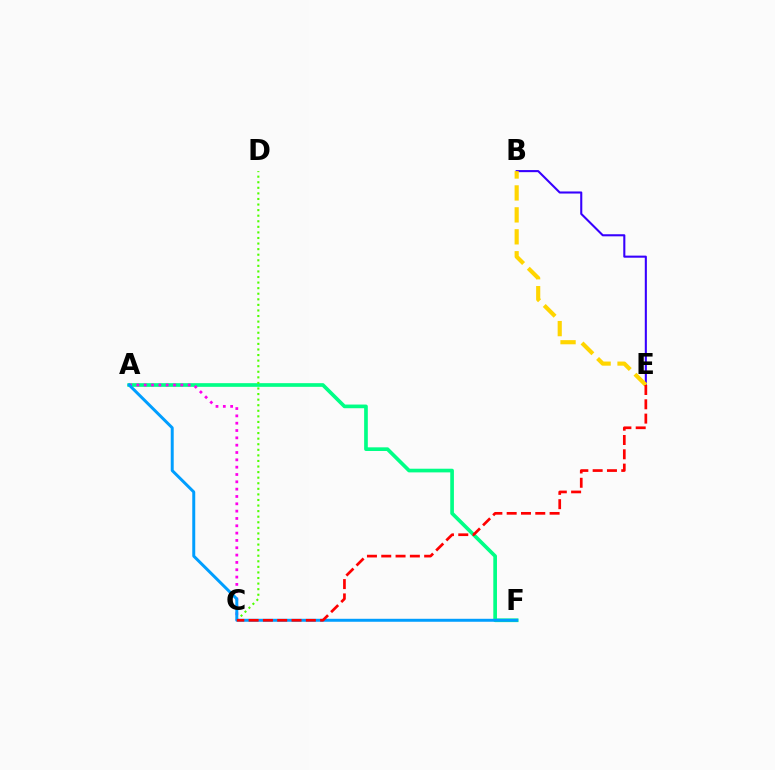{('A', 'F'): [{'color': '#00ff86', 'line_style': 'solid', 'thickness': 2.64}, {'color': '#009eff', 'line_style': 'solid', 'thickness': 2.14}], ('A', 'C'): [{'color': '#ff00ed', 'line_style': 'dotted', 'thickness': 1.99}], ('B', 'E'): [{'color': '#3700ff', 'line_style': 'solid', 'thickness': 1.5}, {'color': '#ffd500', 'line_style': 'dashed', 'thickness': 2.98}], ('C', 'D'): [{'color': '#4fff00', 'line_style': 'dotted', 'thickness': 1.51}], ('C', 'E'): [{'color': '#ff0000', 'line_style': 'dashed', 'thickness': 1.94}]}